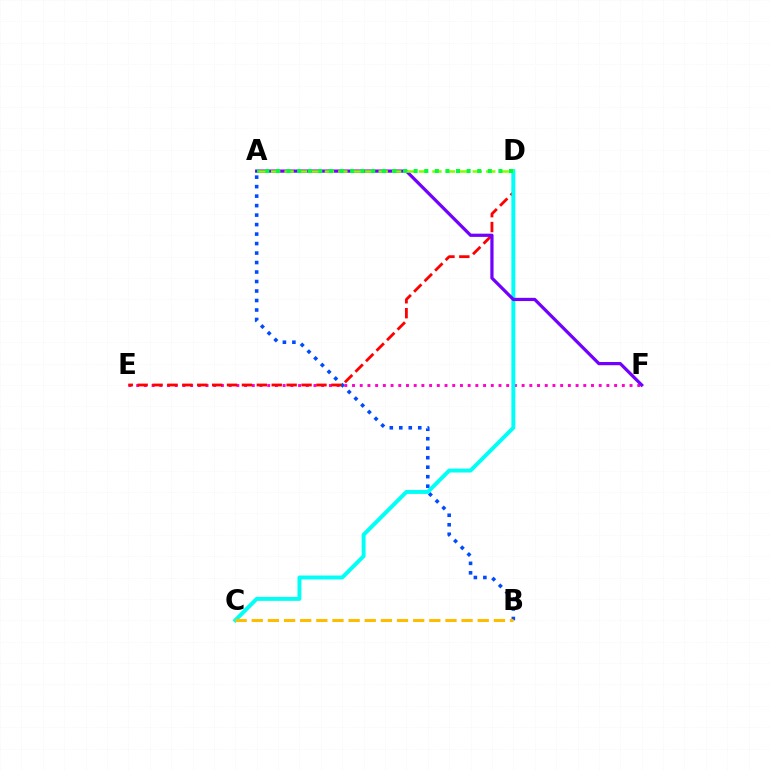{('A', 'B'): [{'color': '#004bff', 'line_style': 'dotted', 'thickness': 2.58}], ('E', 'F'): [{'color': '#ff00cf', 'line_style': 'dotted', 'thickness': 2.09}], ('D', 'E'): [{'color': '#ff0000', 'line_style': 'dashed', 'thickness': 2.02}], ('C', 'D'): [{'color': '#00fff6', 'line_style': 'solid', 'thickness': 2.84}], ('A', 'F'): [{'color': '#7200ff', 'line_style': 'solid', 'thickness': 2.32}], ('B', 'C'): [{'color': '#ffbd00', 'line_style': 'dashed', 'thickness': 2.19}], ('A', 'D'): [{'color': '#84ff00', 'line_style': 'dashed', 'thickness': 1.83}, {'color': '#00ff39', 'line_style': 'dotted', 'thickness': 2.88}]}